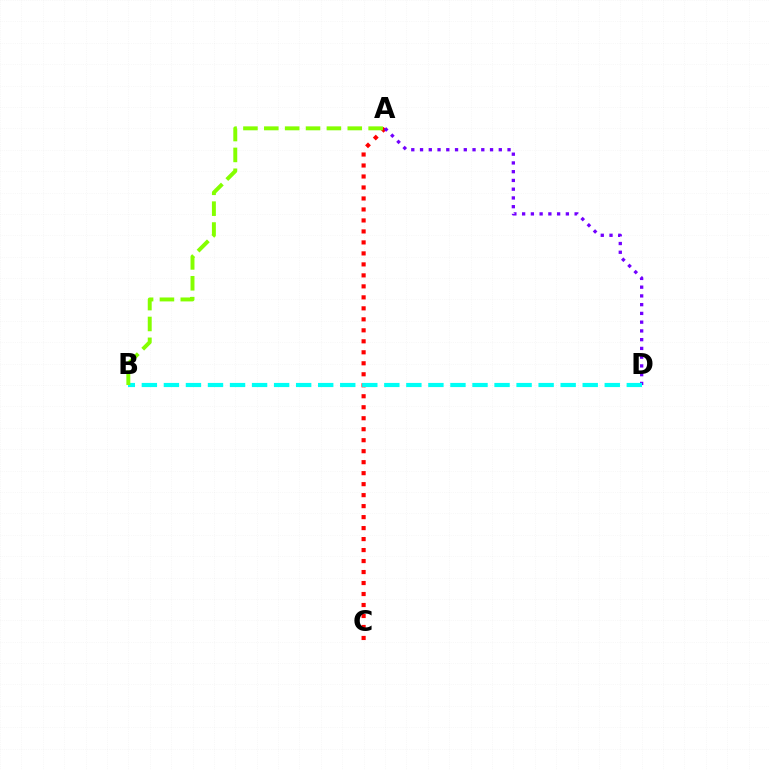{('A', 'C'): [{'color': '#ff0000', 'line_style': 'dotted', 'thickness': 2.99}], ('A', 'D'): [{'color': '#7200ff', 'line_style': 'dotted', 'thickness': 2.38}], ('B', 'D'): [{'color': '#00fff6', 'line_style': 'dashed', 'thickness': 2.99}], ('A', 'B'): [{'color': '#84ff00', 'line_style': 'dashed', 'thickness': 2.83}]}